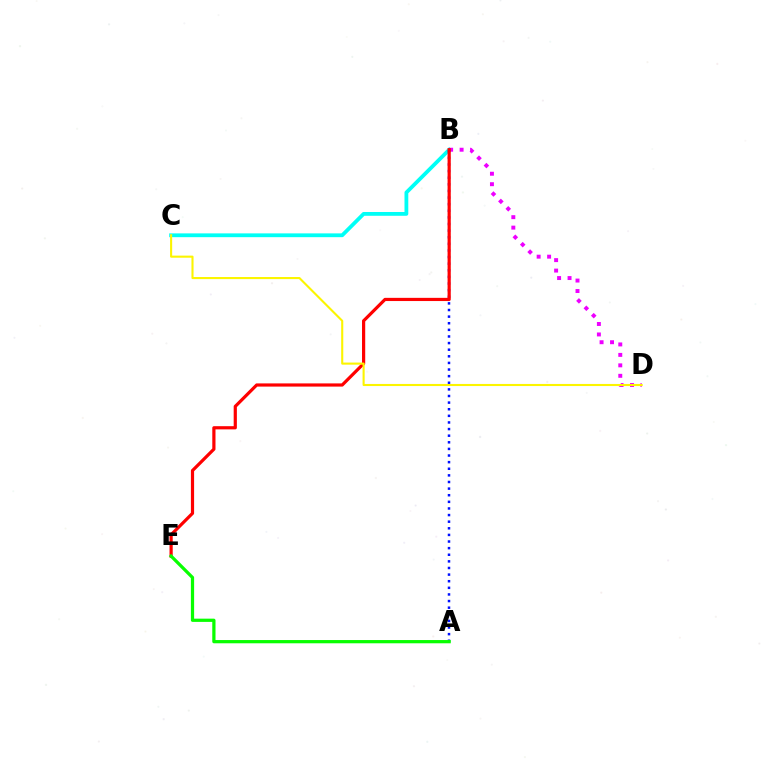{('B', 'C'): [{'color': '#00fff6', 'line_style': 'solid', 'thickness': 2.73}], ('B', 'D'): [{'color': '#ee00ff', 'line_style': 'dotted', 'thickness': 2.84}], ('A', 'B'): [{'color': '#0010ff', 'line_style': 'dotted', 'thickness': 1.8}], ('B', 'E'): [{'color': '#ff0000', 'line_style': 'solid', 'thickness': 2.3}], ('C', 'D'): [{'color': '#fcf500', 'line_style': 'solid', 'thickness': 1.51}], ('A', 'E'): [{'color': '#08ff00', 'line_style': 'solid', 'thickness': 2.33}]}